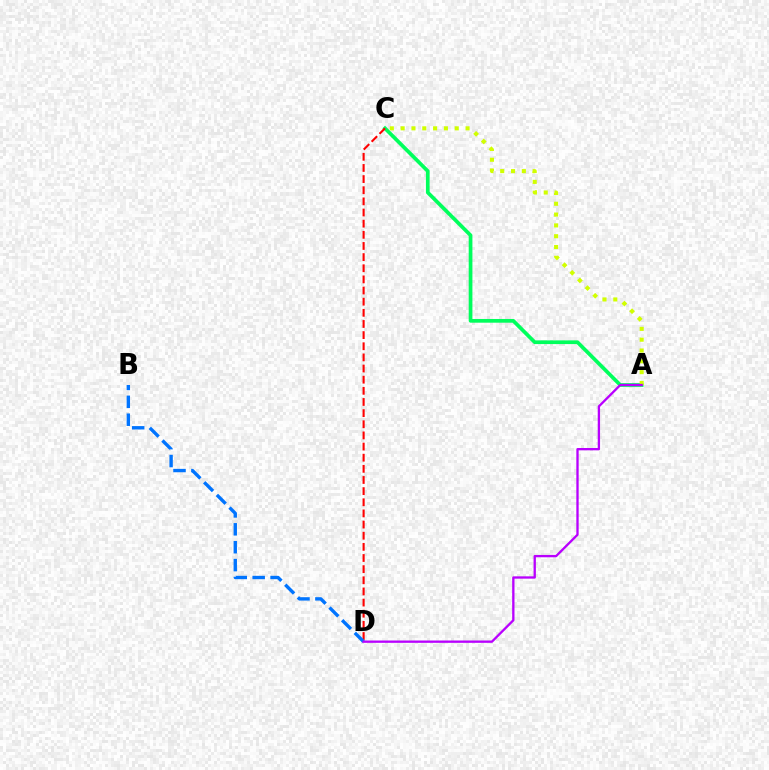{('A', 'C'): [{'color': '#00ff5c', 'line_style': 'solid', 'thickness': 2.67}, {'color': '#d1ff00', 'line_style': 'dotted', 'thickness': 2.94}], ('C', 'D'): [{'color': '#ff0000', 'line_style': 'dashed', 'thickness': 1.51}], ('B', 'D'): [{'color': '#0074ff', 'line_style': 'dashed', 'thickness': 2.43}], ('A', 'D'): [{'color': '#b900ff', 'line_style': 'solid', 'thickness': 1.67}]}